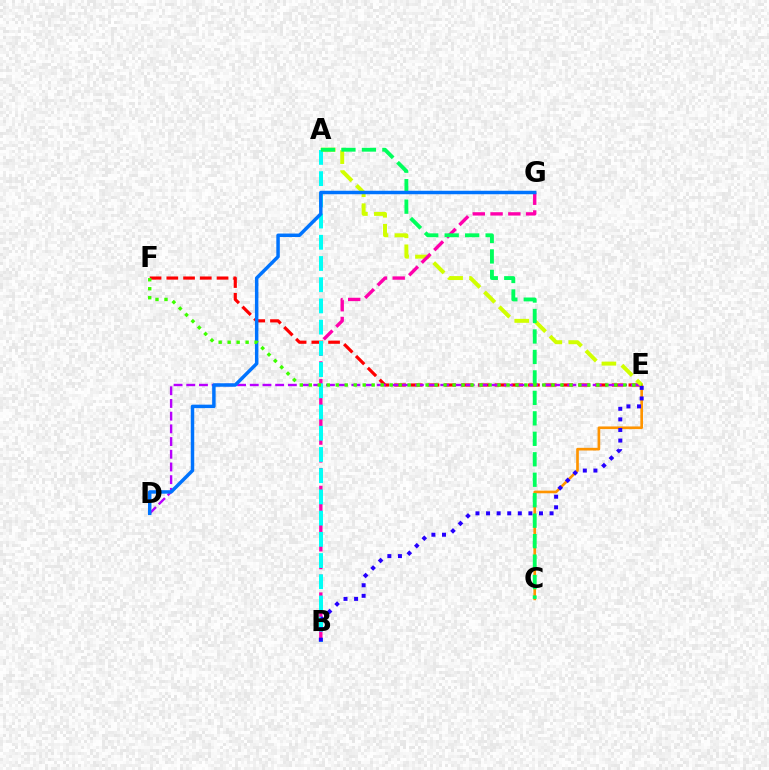{('C', 'E'): [{'color': '#ff9400', 'line_style': 'solid', 'thickness': 1.92}], ('E', 'F'): [{'color': '#ff0000', 'line_style': 'dashed', 'thickness': 2.27}, {'color': '#3dff00', 'line_style': 'dotted', 'thickness': 2.44}], ('D', 'E'): [{'color': '#b900ff', 'line_style': 'dashed', 'thickness': 1.73}], ('A', 'E'): [{'color': '#d1ff00', 'line_style': 'dashed', 'thickness': 2.85}], ('B', 'G'): [{'color': '#ff00ac', 'line_style': 'dashed', 'thickness': 2.42}], ('A', 'B'): [{'color': '#00fff6', 'line_style': 'dashed', 'thickness': 2.88}], ('A', 'C'): [{'color': '#00ff5c', 'line_style': 'dashed', 'thickness': 2.78}], ('D', 'G'): [{'color': '#0074ff', 'line_style': 'solid', 'thickness': 2.5}], ('B', 'E'): [{'color': '#2500ff', 'line_style': 'dotted', 'thickness': 2.88}]}